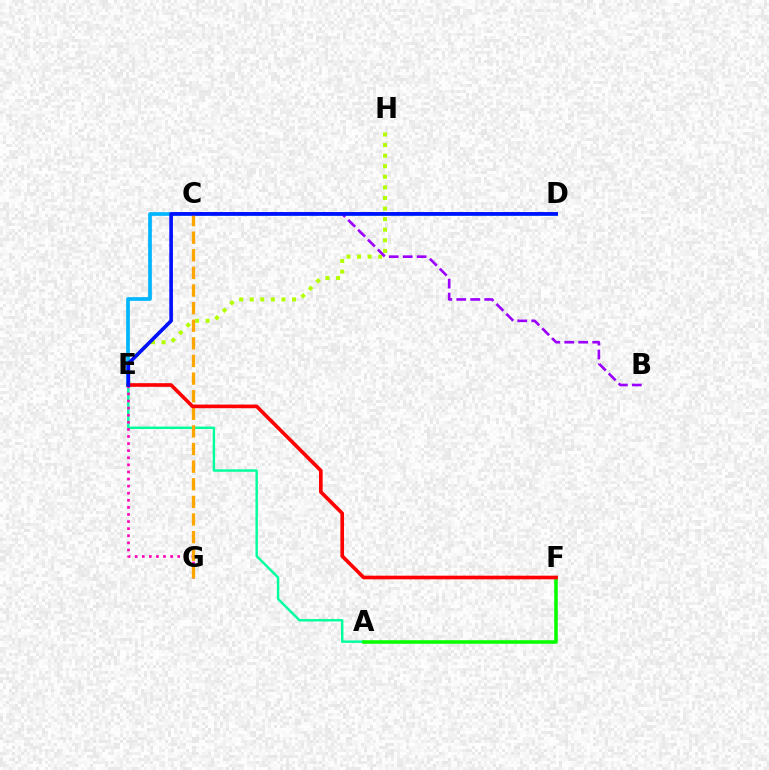{('E', 'H'): [{'color': '#b3ff00', 'line_style': 'dotted', 'thickness': 2.88}], ('A', 'E'): [{'color': '#00ff9d', 'line_style': 'solid', 'thickness': 1.75}], ('A', 'F'): [{'color': '#08ff00', 'line_style': 'solid', 'thickness': 2.57}], ('E', 'G'): [{'color': '#ff00bd', 'line_style': 'dotted', 'thickness': 1.93}], ('D', 'E'): [{'color': '#00b5ff', 'line_style': 'solid', 'thickness': 2.66}, {'color': '#0010ff', 'line_style': 'solid', 'thickness': 2.62}], ('B', 'C'): [{'color': '#9b00ff', 'line_style': 'dashed', 'thickness': 1.9}], ('C', 'G'): [{'color': '#ffa500', 'line_style': 'dashed', 'thickness': 2.39}], ('E', 'F'): [{'color': '#ff0000', 'line_style': 'solid', 'thickness': 2.62}]}